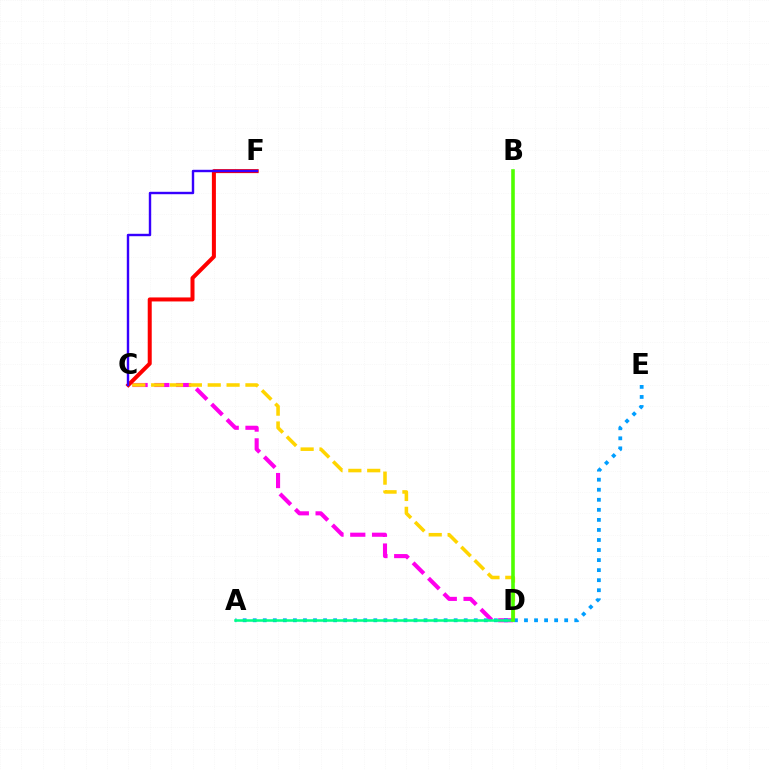{('C', 'D'): [{'color': '#ff00ed', 'line_style': 'dashed', 'thickness': 2.96}, {'color': '#ffd500', 'line_style': 'dashed', 'thickness': 2.56}], ('A', 'E'): [{'color': '#009eff', 'line_style': 'dotted', 'thickness': 2.73}], ('A', 'D'): [{'color': '#00ff86', 'line_style': 'solid', 'thickness': 1.83}], ('B', 'D'): [{'color': '#4fff00', 'line_style': 'solid', 'thickness': 2.59}], ('C', 'F'): [{'color': '#ff0000', 'line_style': 'solid', 'thickness': 2.89}, {'color': '#3700ff', 'line_style': 'solid', 'thickness': 1.74}]}